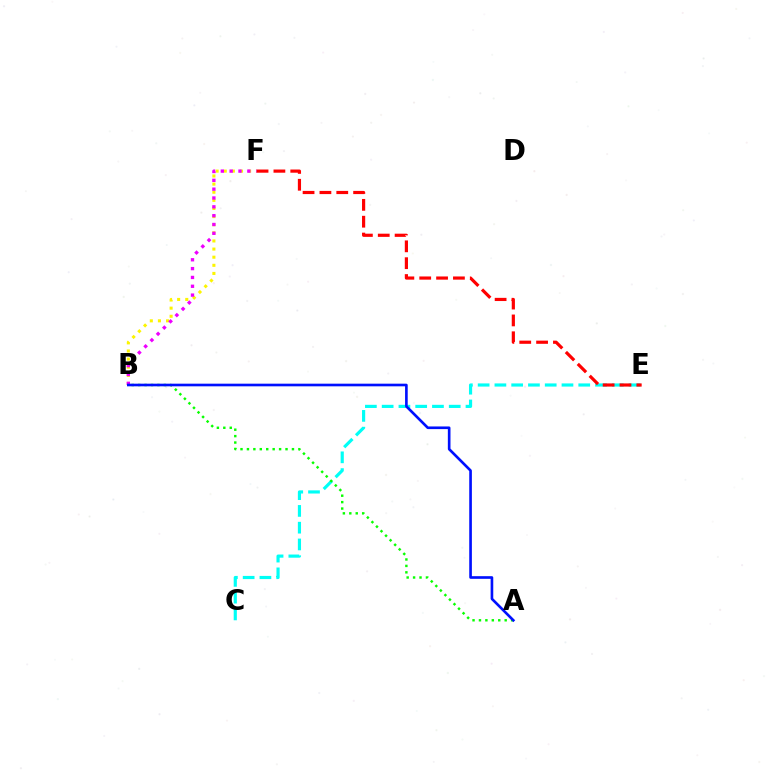{('B', 'F'): [{'color': '#fcf500', 'line_style': 'dotted', 'thickness': 2.21}, {'color': '#ee00ff', 'line_style': 'dotted', 'thickness': 2.4}], ('C', 'E'): [{'color': '#00fff6', 'line_style': 'dashed', 'thickness': 2.28}], ('E', 'F'): [{'color': '#ff0000', 'line_style': 'dashed', 'thickness': 2.29}], ('A', 'B'): [{'color': '#08ff00', 'line_style': 'dotted', 'thickness': 1.75}, {'color': '#0010ff', 'line_style': 'solid', 'thickness': 1.9}]}